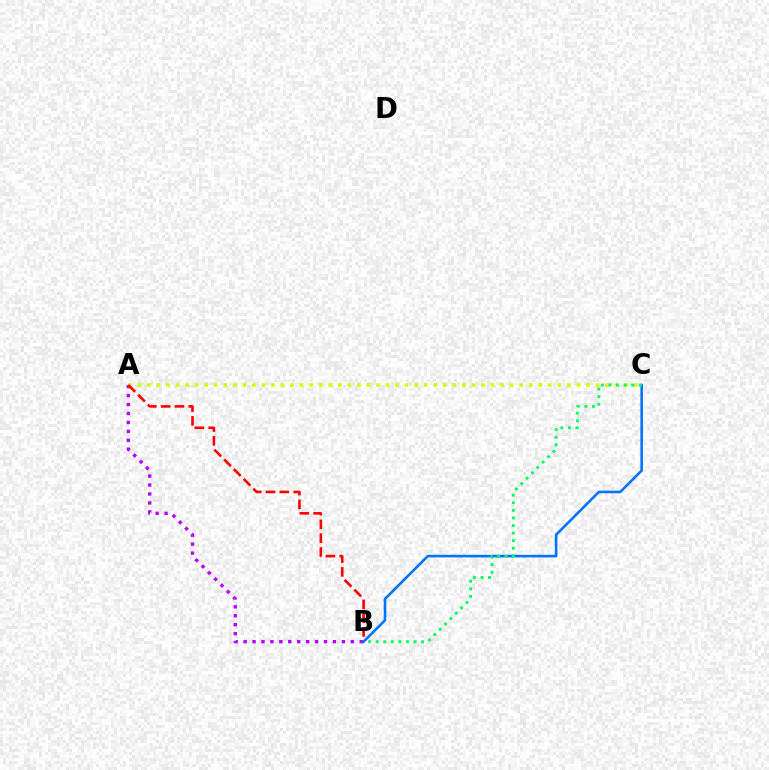{('A', 'C'): [{'color': '#d1ff00', 'line_style': 'dotted', 'thickness': 2.59}], ('A', 'B'): [{'color': '#b900ff', 'line_style': 'dotted', 'thickness': 2.43}, {'color': '#ff0000', 'line_style': 'dashed', 'thickness': 1.87}], ('B', 'C'): [{'color': '#0074ff', 'line_style': 'solid', 'thickness': 1.86}, {'color': '#00ff5c', 'line_style': 'dotted', 'thickness': 2.06}]}